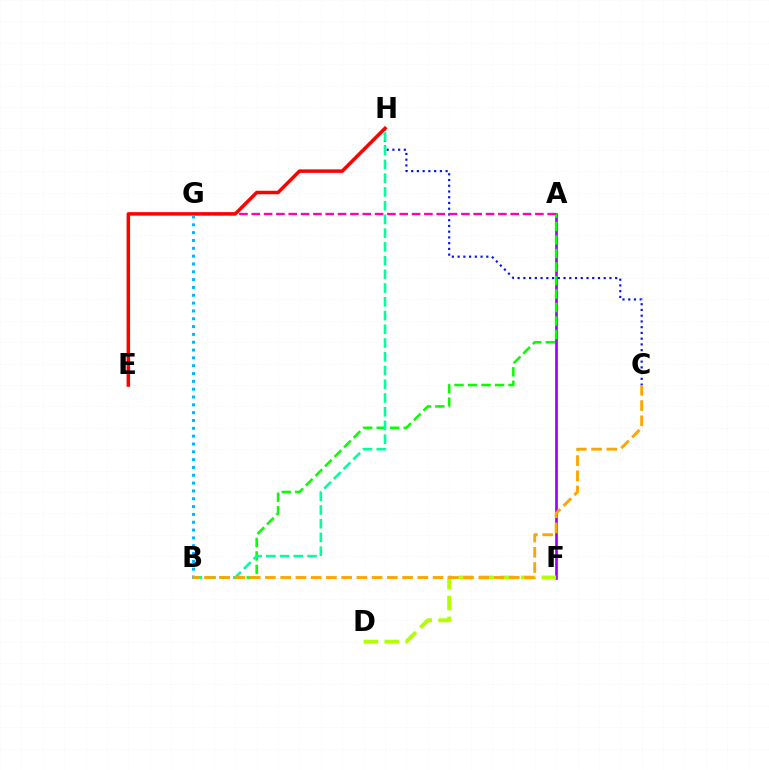{('A', 'F'): [{'color': '#9b00ff', 'line_style': 'solid', 'thickness': 1.92}], ('A', 'B'): [{'color': '#08ff00', 'line_style': 'dashed', 'thickness': 1.83}], ('C', 'H'): [{'color': '#0010ff', 'line_style': 'dotted', 'thickness': 1.56}], ('D', 'F'): [{'color': '#b3ff00', 'line_style': 'dashed', 'thickness': 2.84}], ('B', 'H'): [{'color': '#00ff9d', 'line_style': 'dashed', 'thickness': 1.87}], ('A', 'G'): [{'color': '#ff00bd', 'line_style': 'dashed', 'thickness': 1.68}], ('E', 'H'): [{'color': '#ff0000', 'line_style': 'solid', 'thickness': 2.52}], ('B', 'G'): [{'color': '#00b5ff', 'line_style': 'dotted', 'thickness': 2.13}], ('B', 'C'): [{'color': '#ffa500', 'line_style': 'dashed', 'thickness': 2.07}]}